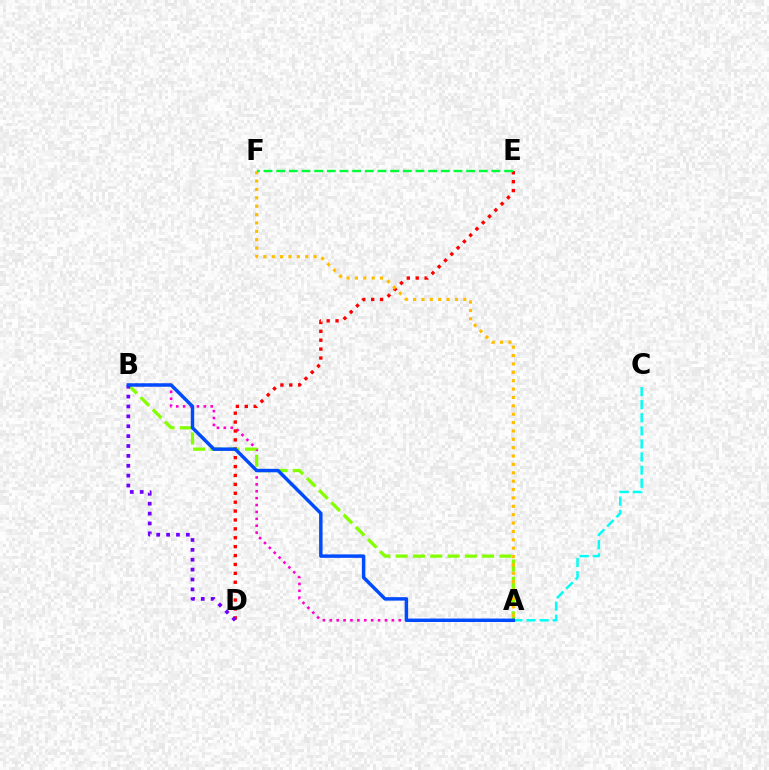{('A', 'C'): [{'color': '#00fff6', 'line_style': 'dashed', 'thickness': 1.78}], ('A', 'B'): [{'color': '#ff00cf', 'line_style': 'dotted', 'thickness': 1.87}, {'color': '#84ff00', 'line_style': 'dashed', 'thickness': 2.35}, {'color': '#004bff', 'line_style': 'solid', 'thickness': 2.49}], ('D', 'E'): [{'color': '#ff0000', 'line_style': 'dotted', 'thickness': 2.42}], ('A', 'F'): [{'color': '#ffbd00', 'line_style': 'dotted', 'thickness': 2.28}], ('E', 'F'): [{'color': '#00ff39', 'line_style': 'dashed', 'thickness': 1.72}], ('B', 'D'): [{'color': '#7200ff', 'line_style': 'dotted', 'thickness': 2.68}]}